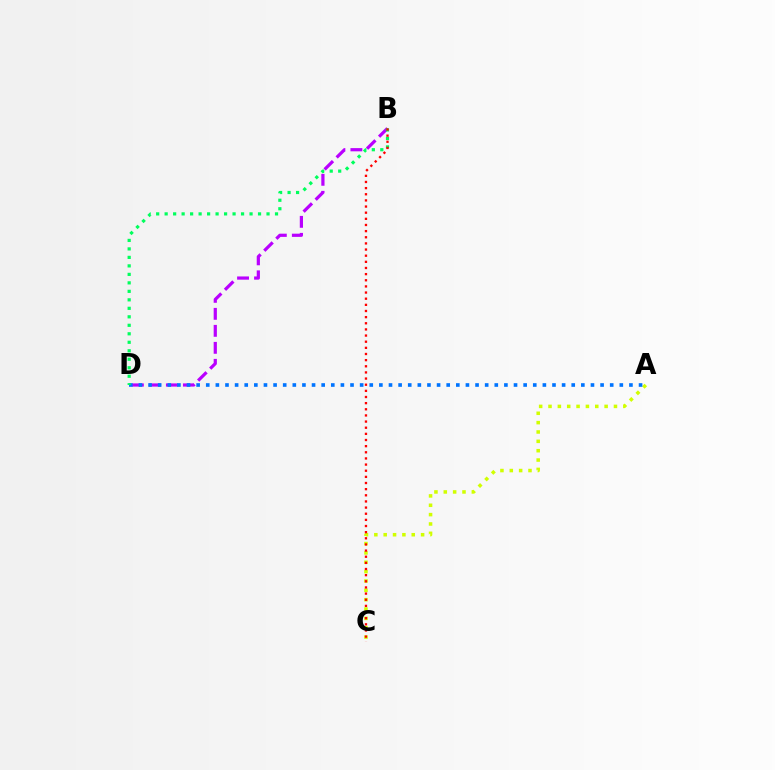{('A', 'C'): [{'color': '#d1ff00', 'line_style': 'dotted', 'thickness': 2.54}], ('B', 'D'): [{'color': '#b900ff', 'line_style': 'dashed', 'thickness': 2.31}, {'color': '#00ff5c', 'line_style': 'dotted', 'thickness': 2.31}], ('A', 'D'): [{'color': '#0074ff', 'line_style': 'dotted', 'thickness': 2.61}], ('B', 'C'): [{'color': '#ff0000', 'line_style': 'dotted', 'thickness': 1.67}]}